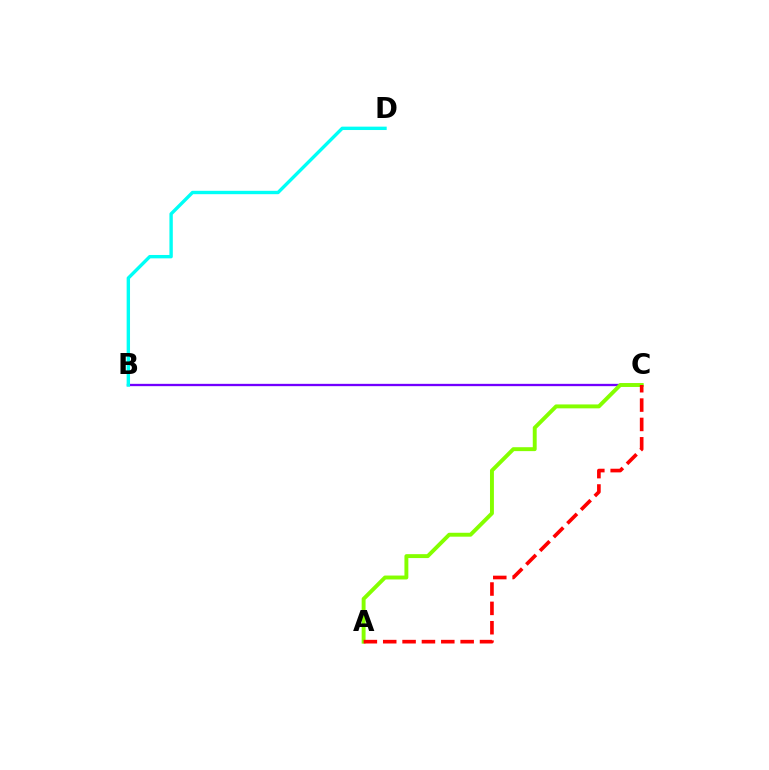{('B', 'C'): [{'color': '#7200ff', 'line_style': 'solid', 'thickness': 1.67}], ('A', 'C'): [{'color': '#84ff00', 'line_style': 'solid', 'thickness': 2.82}, {'color': '#ff0000', 'line_style': 'dashed', 'thickness': 2.63}], ('B', 'D'): [{'color': '#00fff6', 'line_style': 'solid', 'thickness': 2.43}]}